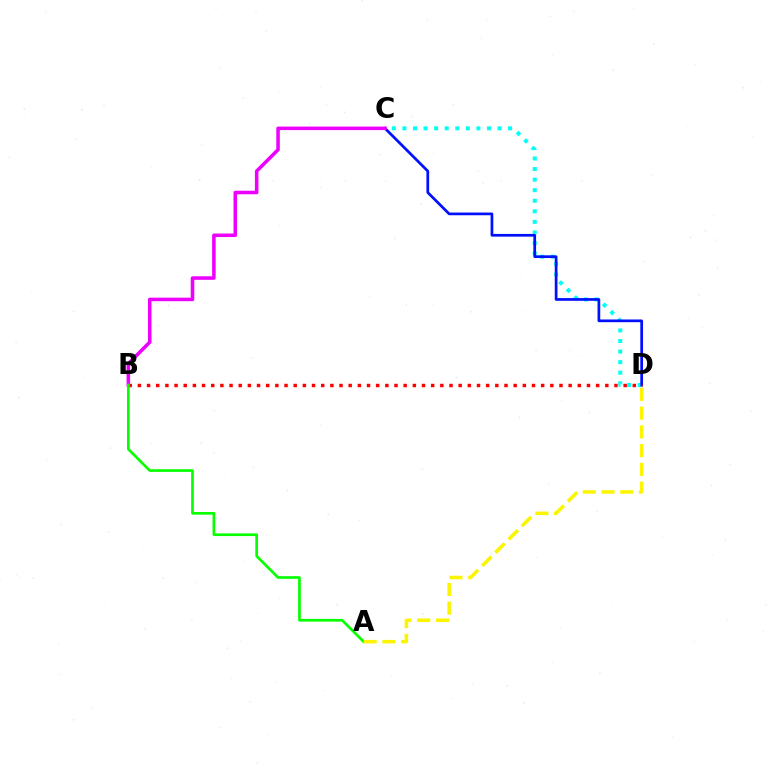{('C', 'D'): [{'color': '#00fff6', 'line_style': 'dotted', 'thickness': 2.87}, {'color': '#0010ff', 'line_style': 'solid', 'thickness': 1.95}], ('B', 'D'): [{'color': '#ff0000', 'line_style': 'dotted', 'thickness': 2.49}], ('B', 'C'): [{'color': '#ee00ff', 'line_style': 'solid', 'thickness': 2.55}], ('A', 'B'): [{'color': '#08ff00', 'line_style': 'solid', 'thickness': 1.93}], ('A', 'D'): [{'color': '#fcf500', 'line_style': 'dashed', 'thickness': 2.55}]}